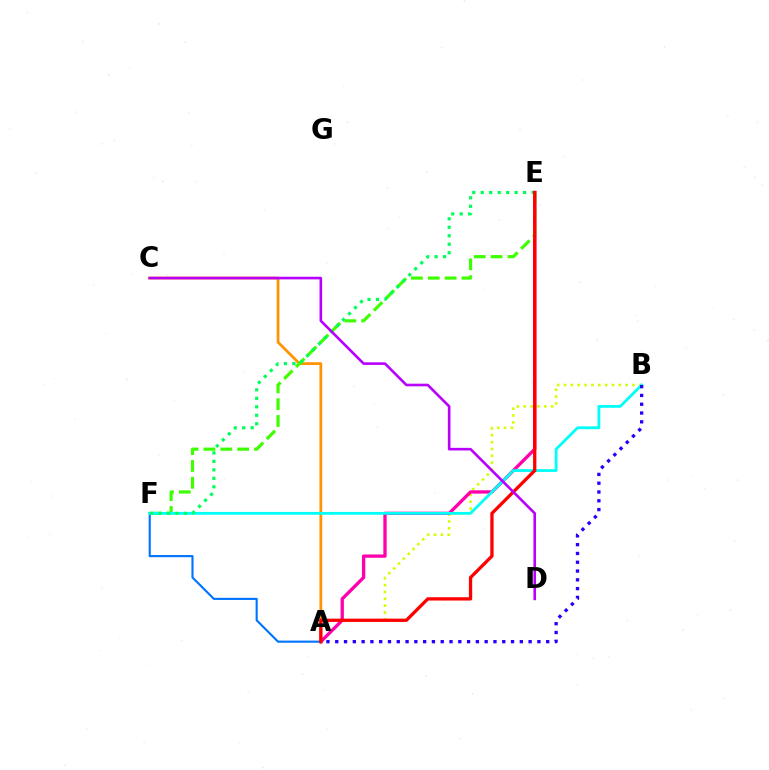{('A', 'C'): [{'color': '#ff9400', 'line_style': 'solid', 'thickness': 1.99}], ('A', 'B'): [{'color': '#d1ff00', 'line_style': 'dotted', 'thickness': 1.86}, {'color': '#2500ff', 'line_style': 'dotted', 'thickness': 2.39}], ('A', 'E'): [{'color': '#ff00ac', 'line_style': 'solid', 'thickness': 2.38}, {'color': '#ff0000', 'line_style': 'solid', 'thickness': 2.37}], ('A', 'F'): [{'color': '#0074ff', 'line_style': 'solid', 'thickness': 1.53}], ('E', 'F'): [{'color': '#3dff00', 'line_style': 'dashed', 'thickness': 2.29}, {'color': '#00ff5c', 'line_style': 'dotted', 'thickness': 2.3}], ('B', 'F'): [{'color': '#00fff6', 'line_style': 'solid', 'thickness': 2.01}], ('C', 'D'): [{'color': '#b900ff', 'line_style': 'solid', 'thickness': 1.89}]}